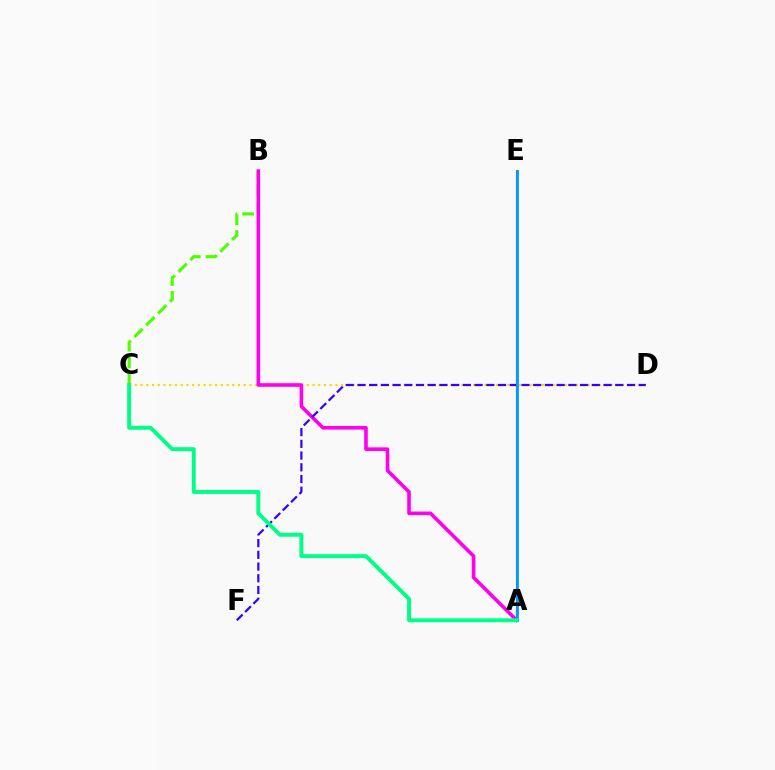{('B', 'C'): [{'color': '#4fff00', 'line_style': 'dashed', 'thickness': 2.27}], ('A', 'E'): [{'color': '#ff0000', 'line_style': 'solid', 'thickness': 1.55}, {'color': '#009eff', 'line_style': 'solid', 'thickness': 2.05}], ('C', 'D'): [{'color': '#ffd500', 'line_style': 'dotted', 'thickness': 1.56}], ('A', 'B'): [{'color': '#ff00ed', 'line_style': 'solid', 'thickness': 2.6}], ('D', 'F'): [{'color': '#3700ff', 'line_style': 'dashed', 'thickness': 1.59}], ('A', 'C'): [{'color': '#00ff86', 'line_style': 'solid', 'thickness': 2.84}]}